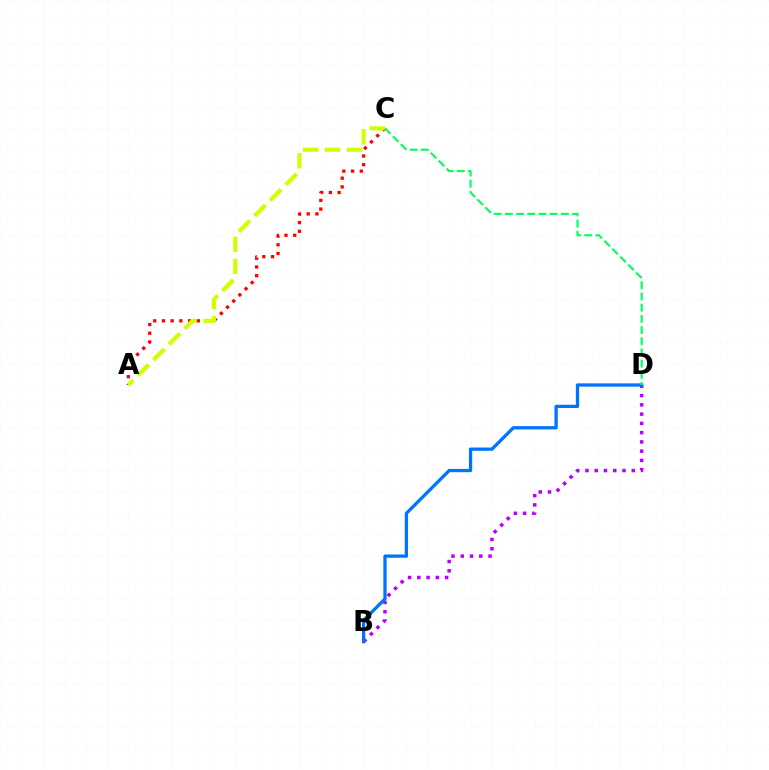{('B', 'D'): [{'color': '#b900ff', 'line_style': 'dotted', 'thickness': 2.52}, {'color': '#0074ff', 'line_style': 'solid', 'thickness': 2.36}], ('A', 'C'): [{'color': '#ff0000', 'line_style': 'dotted', 'thickness': 2.37}, {'color': '#d1ff00', 'line_style': 'dashed', 'thickness': 2.99}], ('C', 'D'): [{'color': '#00ff5c', 'line_style': 'dashed', 'thickness': 1.52}]}